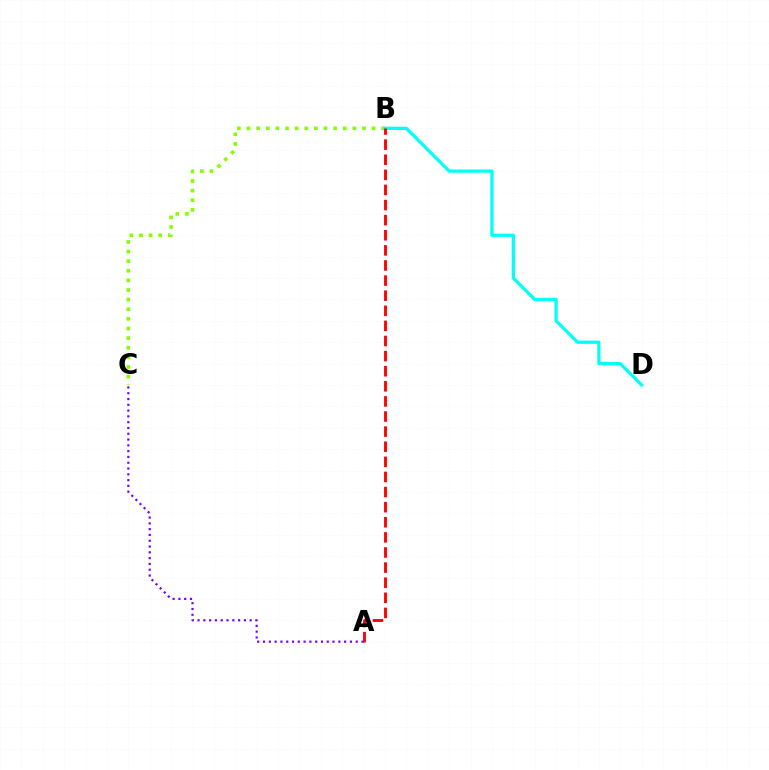{('B', 'C'): [{'color': '#84ff00', 'line_style': 'dotted', 'thickness': 2.61}], ('B', 'D'): [{'color': '#00fff6', 'line_style': 'solid', 'thickness': 2.33}], ('A', 'B'): [{'color': '#ff0000', 'line_style': 'dashed', 'thickness': 2.05}], ('A', 'C'): [{'color': '#7200ff', 'line_style': 'dotted', 'thickness': 1.57}]}